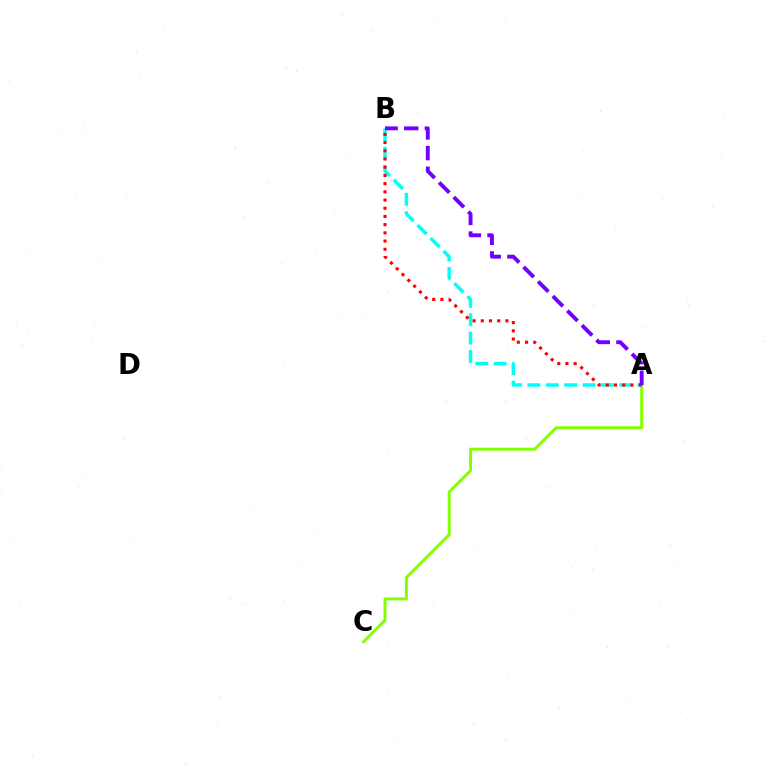{('A', 'C'): [{'color': '#84ff00', 'line_style': 'solid', 'thickness': 2.12}], ('A', 'B'): [{'color': '#00fff6', 'line_style': 'dashed', 'thickness': 2.5}, {'color': '#ff0000', 'line_style': 'dotted', 'thickness': 2.23}, {'color': '#7200ff', 'line_style': 'dashed', 'thickness': 2.8}]}